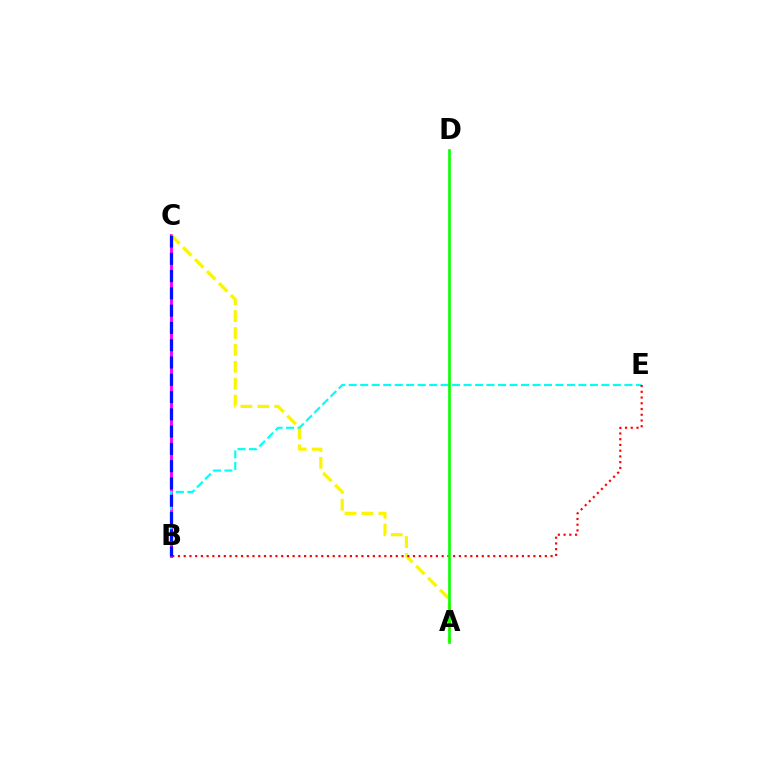{('B', 'C'): [{'color': '#ee00ff', 'line_style': 'solid', 'thickness': 2.09}, {'color': '#0010ff', 'line_style': 'dashed', 'thickness': 2.35}], ('A', 'C'): [{'color': '#fcf500', 'line_style': 'dashed', 'thickness': 2.3}], ('B', 'E'): [{'color': '#00fff6', 'line_style': 'dashed', 'thickness': 1.56}, {'color': '#ff0000', 'line_style': 'dotted', 'thickness': 1.56}], ('A', 'D'): [{'color': '#08ff00', 'line_style': 'solid', 'thickness': 1.91}]}